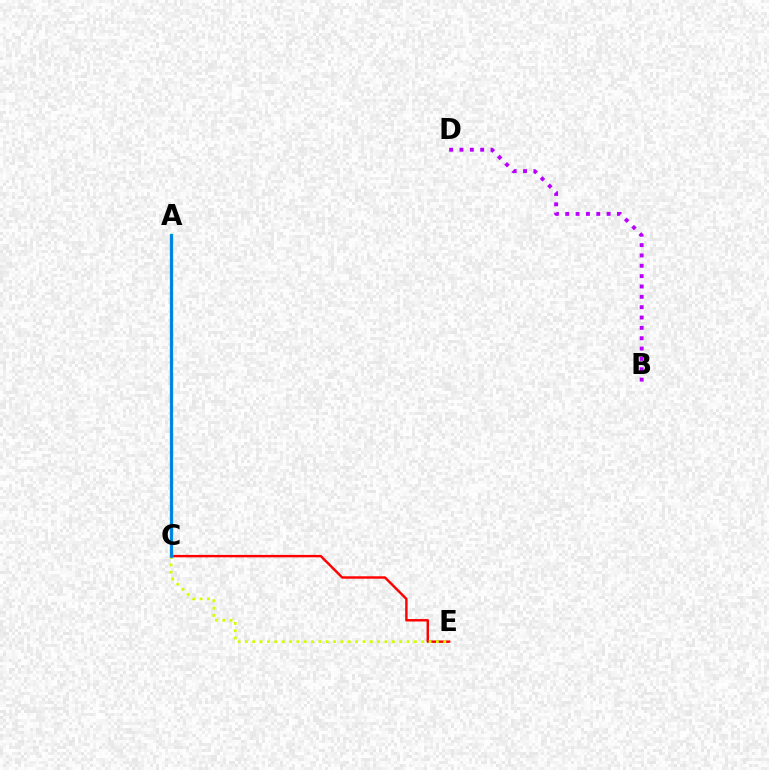{('C', 'E'): [{'color': '#ff0000', 'line_style': 'solid', 'thickness': 1.75}, {'color': '#d1ff00', 'line_style': 'dotted', 'thickness': 2.0}], ('A', 'C'): [{'color': '#00ff5c', 'line_style': 'solid', 'thickness': 2.51}, {'color': '#0074ff', 'line_style': 'solid', 'thickness': 1.93}], ('B', 'D'): [{'color': '#b900ff', 'line_style': 'dotted', 'thickness': 2.81}]}